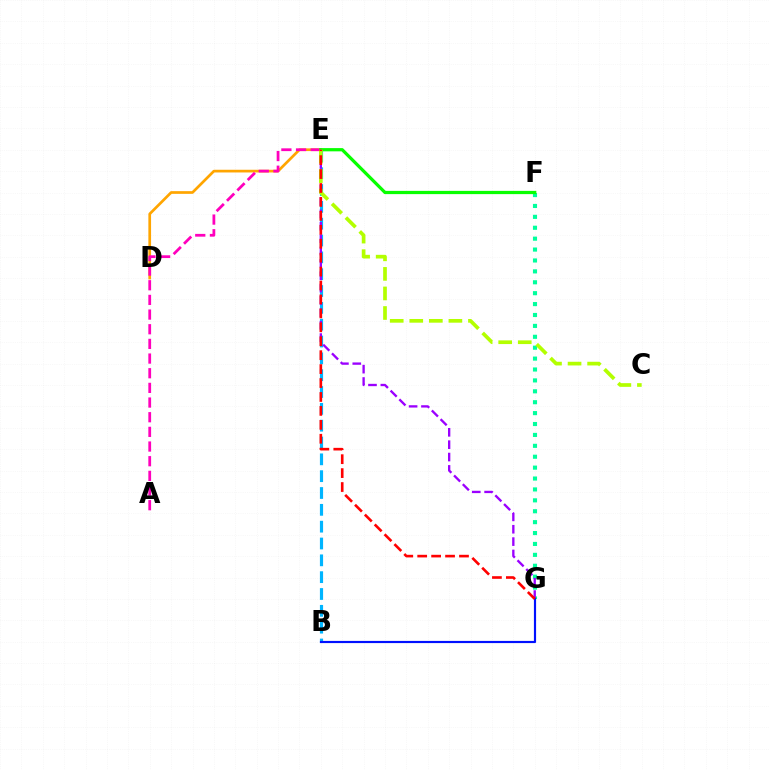{('F', 'G'): [{'color': '#00ff9d', 'line_style': 'dotted', 'thickness': 2.96}], ('D', 'E'): [{'color': '#ffa500', 'line_style': 'solid', 'thickness': 1.94}], ('A', 'E'): [{'color': '#ff00bd', 'line_style': 'dashed', 'thickness': 1.99}], ('B', 'E'): [{'color': '#00b5ff', 'line_style': 'dashed', 'thickness': 2.29}], ('E', 'F'): [{'color': '#08ff00', 'line_style': 'solid', 'thickness': 2.33}], ('E', 'G'): [{'color': '#9b00ff', 'line_style': 'dashed', 'thickness': 1.68}, {'color': '#ff0000', 'line_style': 'dashed', 'thickness': 1.89}], ('B', 'G'): [{'color': '#0010ff', 'line_style': 'solid', 'thickness': 1.57}], ('C', 'E'): [{'color': '#b3ff00', 'line_style': 'dashed', 'thickness': 2.66}]}